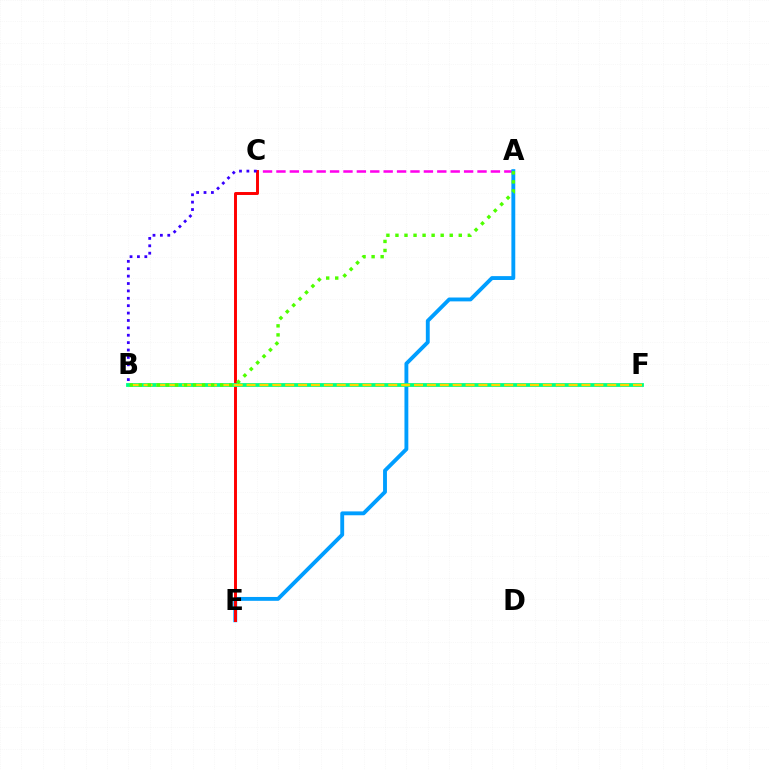{('A', 'C'): [{'color': '#ff00ed', 'line_style': 'dashed', 'thickness': 1.82}], ('A', 'E'): [{'color': '#009eff', 'line_style': 'solid', 'thickness': 2.78}], ('C', 'E'): [{'color': '#ff0000', 'line_style': 'solid', 'thickness': 2.12}], ('B', 'F'): [{'color': '#00ff86', 'line_style': 'solid', 'thickness': 2.74}, {'color': '#ffd500', 'line_style': 'dashed', 'thickness': 1.75}], ('B', 'C'): [{'color': '#3700ff', 'line_style': 'dotted', 'thickness': 2.01}], ('A', 'B'): [{'color': '#4fff00', 'line_style': 'dotted', 'thickness': 2.46}]}